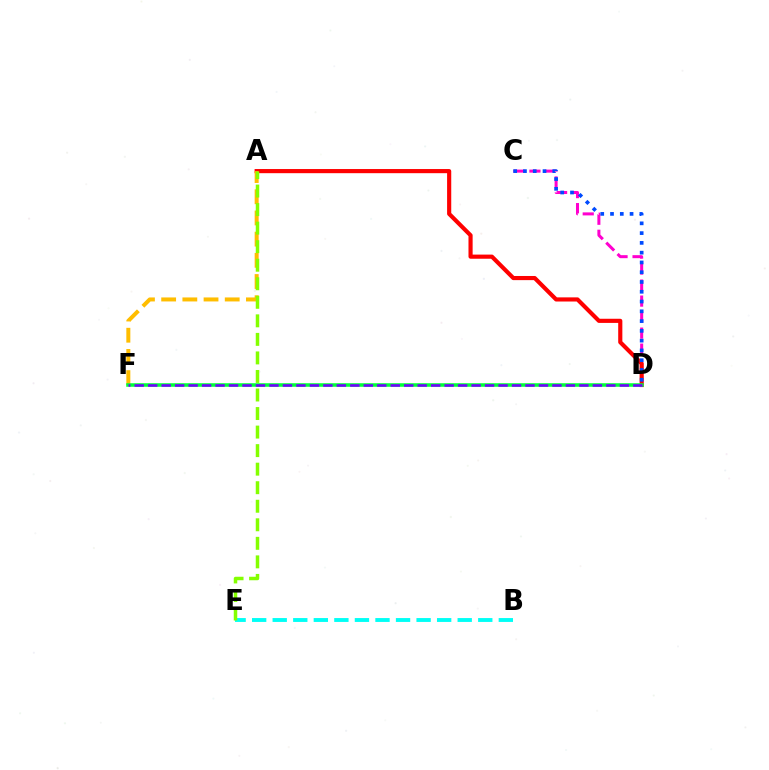{('C', 'D'): [{'color': '#ff00cf', 'line_style': 'dashed', 'thickness': 2.18}, {'color': '#004bff', 'line_style': 'dotted', 'thickness': 2.66}], ('B', 'E'): [{'color': '#00fff6', 'line_style': 'dashed', 'thickness': 2.79}], ('A', 'D'): [{'color': '#ff0000', 'line_style': 'solid', 'thickness': 2.98}], ('A', 'F'): [{'color': '#ffbd00', 'line_style': 'dashed', 'thickness': 2.88}], ('A', 'E'): [{'color': '#84ff00', 'line_style': 'dashed', 'thickness': 2.52}], ('D', 'F'): [{'color': '#00ff39', 'line_style': 'solid', 'thickness': 2.55}, {'color': '#7200ff', 'line_style': 'dashed', 'thickness': 1.83}]}